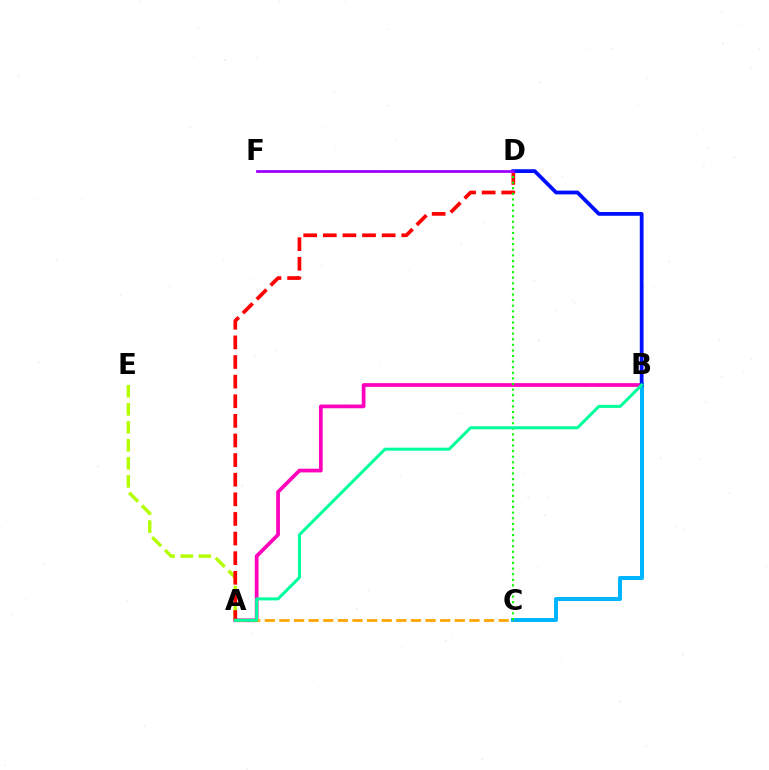{('A', 'E'): [{'color': '#b3ff00', 'line_style': 'dashed', 'thickness': 2.45}], ('A', 'B'): [{'color': '#ff00bd', 'line_style': 'solid', 'thickness': 2.68}, {'color': '#00ff9d', 'line_style': 'solid', 'thickness': 2.18}], ('B', 'C'): [{'color': '#00b5ff', 'line_style': 'solid', 'thickness': 2.86}], ('A', 'D'): [{'color': '#ff0000', 'line_style': 'dashed', 'thickness': 2.67}], ('A', 'C'): [{'color': '#ffa500', 'line_style': 'dashed', 'thickness': 1.99}], ('C', 'D'): [{'color': '#08ff00', 'line_style': 'dotted', 'thickness': 1.52}], ('B', 'D'): [{'color': '#0010ff', 'line_style': 'solid', 'thickness': 2.71}], ('D', 'F'): [{'color': '#9b00ff', 'line_style': 'solid', 'thickness': 1.97}]}